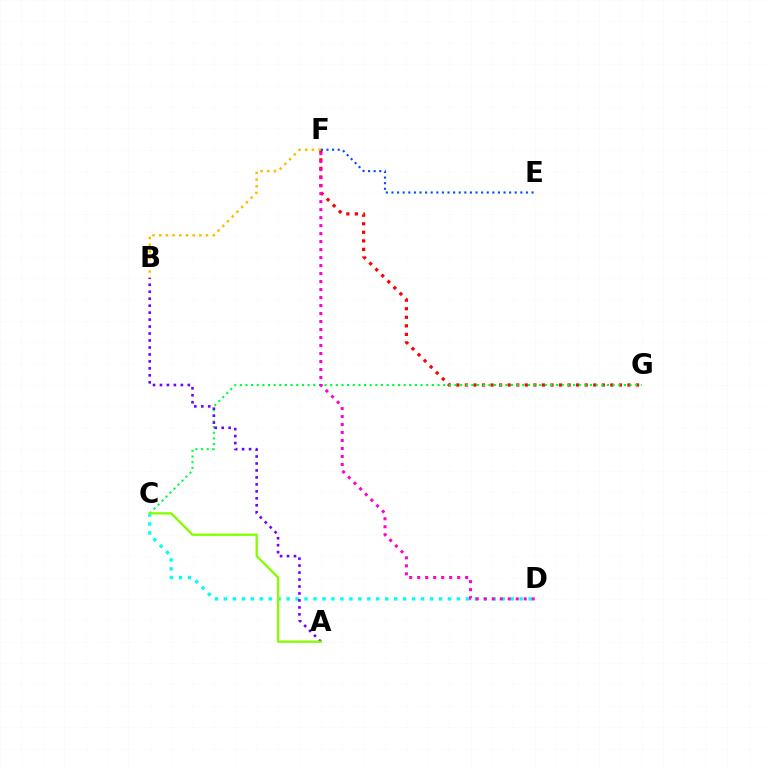{('C', 'D'): [{'color': '#00fff6', 'line_style': 'dotted', 'thickness': 2.44}], ('F', 'G'): [{'color': '#ff0000', 'line_style': 'dotted', 'thickness': 2.32}], ('C', 'G'): [{'color': '#00ff39', 'line_style': 'dotted', 'thickness': 1.53}], ('D', 'F'): [{'color': '#ff00cf', 'line_style': 'dotted', 'thickness': 2.17}], ('B', 'F'): [{'color': '#ffbd00', 'line_style': 'dotted', 'thickness': 1.82}], ('A', 'B'): [{'color': '#7200ff', 'line_style': 'dotted', 'thickness': 1.89}], ('A', 'C'): [{'color': '#84ff00', 'line_style': 'solid', 'thickness': 1.68}], ('E', 'F'): [{'color': '#004bff', 'line_style': 'dotted', 'thickness': 1.52}]}